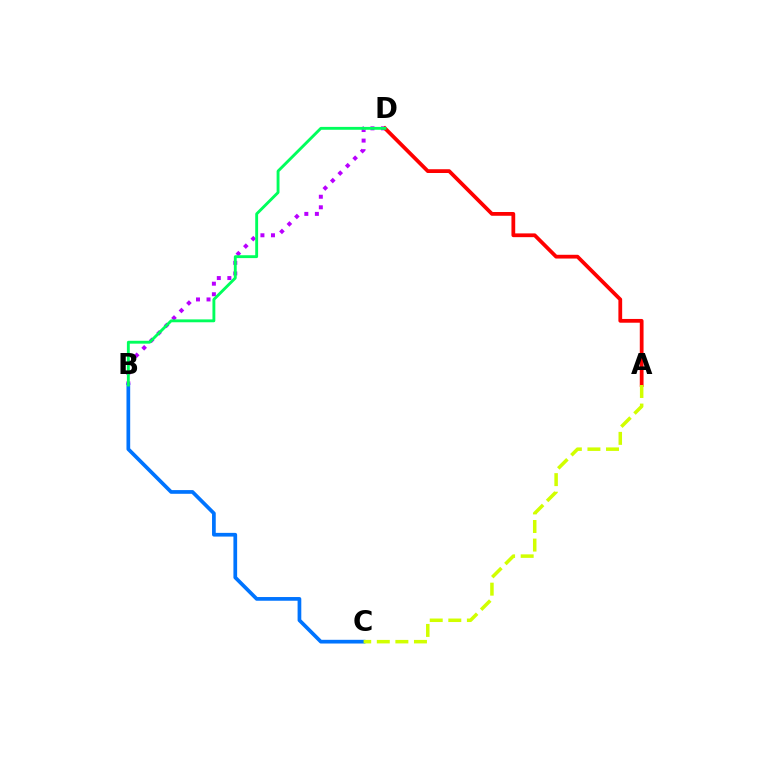{('B', 'D'): [{'color': '#b900ff', 'line_style': 'dotted', 'thickness': 2.87}, {'color': '#00ff5c', 'line_style': 'solid', 'thickness': 2.07}], ('A', 'D'): [{'color': '#ff0000', 'line_style': 'solid', 'thickness': 2.71}], ('B', 'C'): [{'color': '#0074ff', 'line_style': 'solid', 'thickness': 2.67}], ('A', 'C'): [{'color': '#d1ff00', 'line_style': 'dashed', 'thickness': 2.52}]}